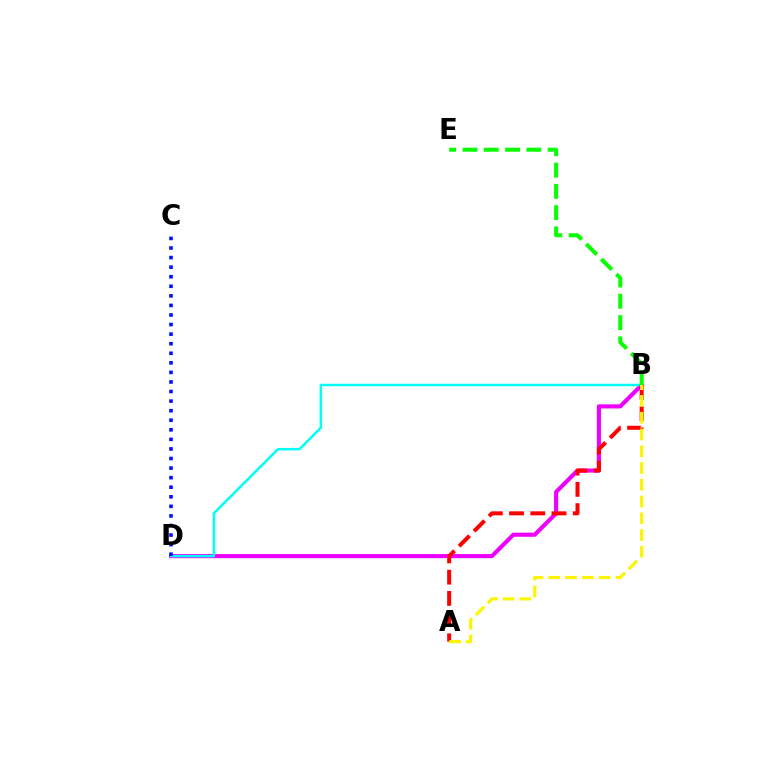{('B', 'D'): [{'color': '#ee00ff', 'line_style': 'solid', 'thickness': 2.97}, {'color': '#00fff6', 'line_style': 'solid', 'thickness': 1.79}], ('B', 'E'): [{'color': '#08ff00', 'line_style': 'dashed', 'thickness': 2.89}], ('C', 'D'): [{'color': '#0010ff', 'line_style': 'dotted', 'thickness': 2.6}], ('A', 'B'): [{'color': '#ff0000', 'line_style': 'dashed', 'thickness': 2.88}, {'color': '#fcf500', 'line_style': 'dashed', 'thickness': 2.28}]}